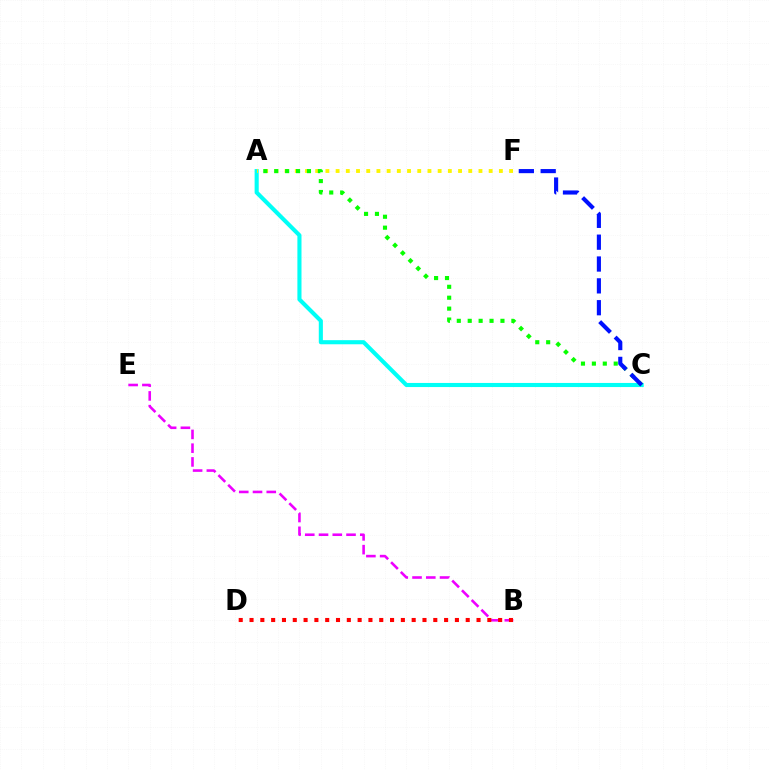{('B', 'E'): [{'color': '#ee00ff', 'line_style': 'dashed', 'thickness': 1.87}], ('A', 'C'): [{'color': '#00fff6', 'line_style': 'solid', 'thickness': 2.96}, {'color': '#08ff00', 'line_style': 'dotted', 'thickness': 2.97}], ('A', 'F'): [{'color': '#fcf500', 'line_style': 'dotted', 'thickness': 2.77}], ('B', 'D'): [{'color': '#ff0000', 'line_style': 'dotted', 'thickness': 2.94}], ('C', 'F'): [{'color': '#0010ff', 'line_style': 'dashed', 'thickness': 2.97}]}